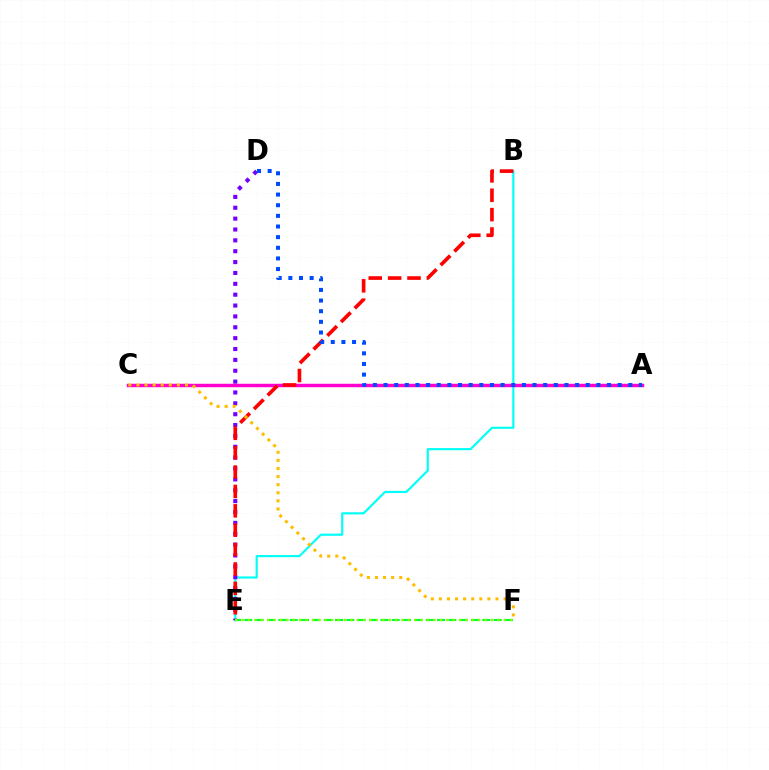{('B', 'E'): [{'color': '#00fff6', 'line_style': 'solid', 'thickness': 1.56}, {'color': '#ff0000', 'line_style': 'dashed', 'thickness': 2.63}], ('A', 'C'): [{'color': '#ff00cf', 'line_style': 'solid', 'thickness': 2.48}], ('D', 'E'): [{'color': '#7200ff', 'line_style': 'dotted', 'thickness': 2.95}], ('E', 'F'): [{'color': '#00ff39', 'line_style': 'dashed', 'thickness': 1.54}, {'color': '#84ff00', 'line_style': 'dotted', 'thickness': 1.74}], ('A', 'D'): [{'color': '#004bff', 'line_style': 'dotted', 'thickness': 2.89}], ('C', 'F'): [{'color': '#ffbd00', 'line_style': 'dotted', 'thickness': 2.2}]}